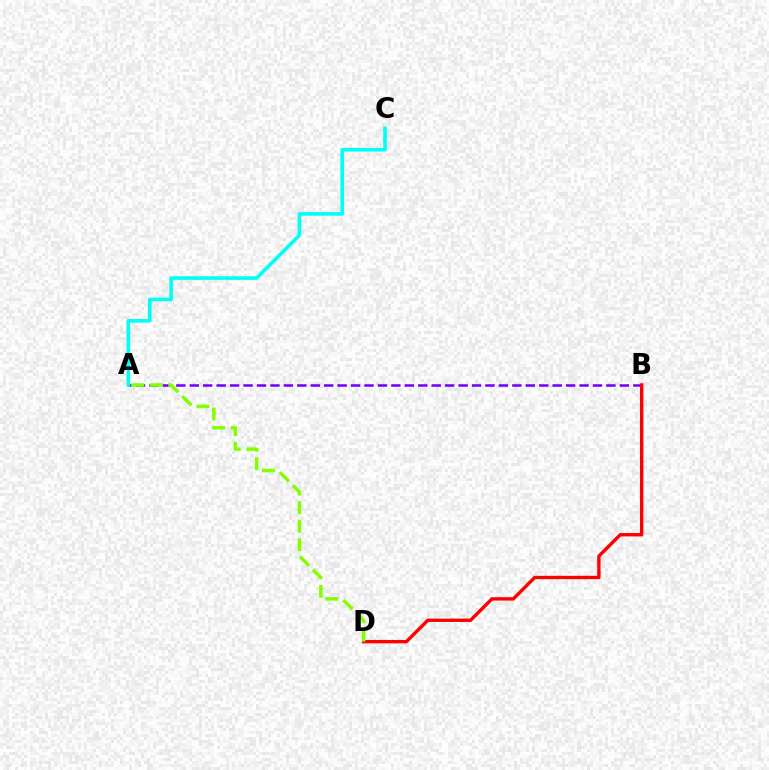{('A', 'B'): [{'color': '#7200ff', 'line_style': 'dashed', 'thickness': 1.83}], ('B', 'D'): [{'color': '#ff0000', 'line_style': 'solid', 'thickness': 2.42}], ('A', 'C'): [{'color': '#00fff6', 'line_style': 'solid', 'thickness': 2.6}], ('A', 'D'): [{'color': '#84ff00', 'line_style': 'dashed', 'thickness': 2.52}]}